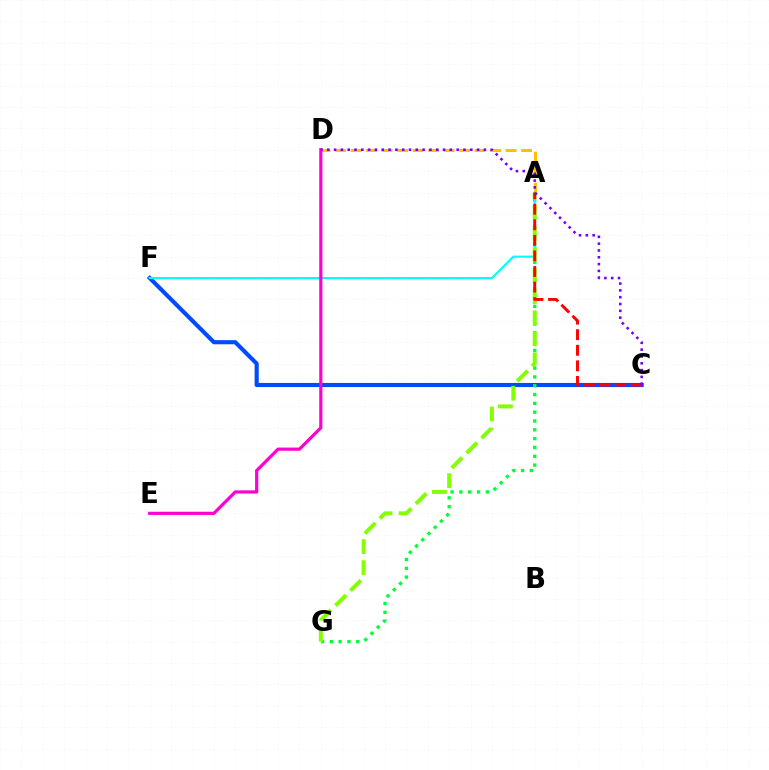{('A', 'D'): [{'color': '#ffbd00', 'line_style': 'dashed', 'thickness': 2.11}], ('C', 'F'): [{'color': '#004bff', 'line_style': 'solid', 'thickness': 2.97}], ('A', 'G'): [{'color': '#00ff39', 'line_style': 'dotted', 'thickness': 2.4}, {'color': '#84ff00', 'line_style': 'dashed', 'thickness': 2.86}], ('A', 'F'): [{'color': '#00fff6', 'line_style': 'solid', 'thickness': 1.54}], ('A', 'C'): [{'color': '#ff0000', 'line_style': 'dashed', 'thickness': 2.12}], ('D', 'E'): [{'color': '#ff00cf', 'line_style': 'solid', 'thickness': 2.3}], ('C', 'D'): [{'color': '#7200ff', 'line_style': 'dotted', 'thickness': 1.85}]}